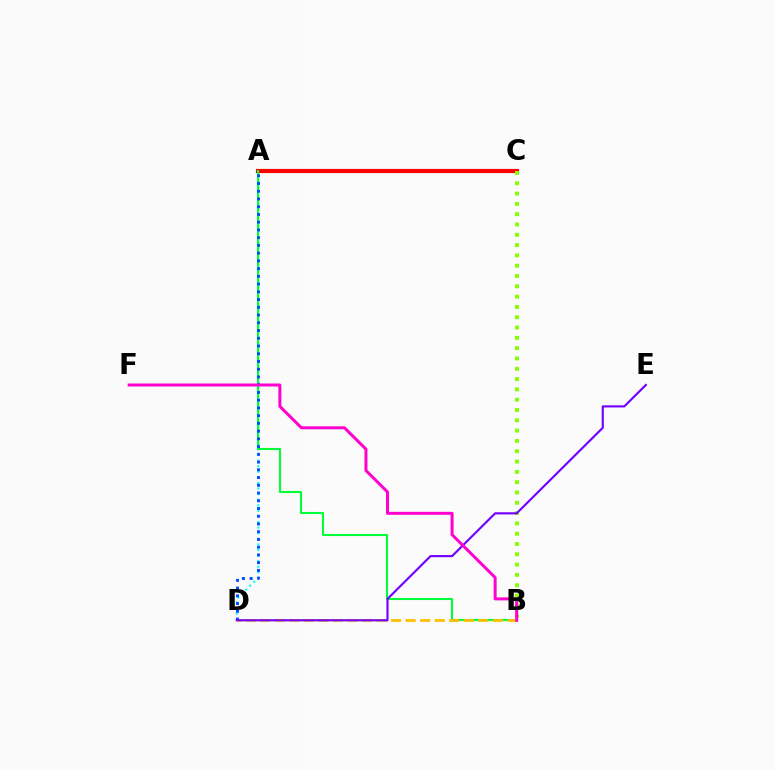{('A', 'D'): [{'color': '#00fff6', 'line_style': 'dotted', 'thickness': 1.52}, {'color': '#004bff', 'line_style': 'dotted', 'thickness': 2.1}], ('A', 'C'): [{'color': '#ff0000', 'line_style': 'solid', 'thickness': 3.0}], ('A', 'B'): [{'color': '#00ff39', 'line_style': 'solid', 'thickness': 1.51}], ('B', 'D'): [{'color': '#ffbd00', 'line_style': 'dashed', 'thickness': 1.98}], ('B', 'C'): [{'color': '#84ff00', 'line_style': 'dotted', 'thickness': 2.8}], ('D', 'E'): [{'color': '#7200ff', 'line_style': 'solid', 'thickness': 1.54}], ('B', 'F'): [{'color': '#ff00cf', 'line_style': 'solid', 'thickness': 2.16}]}